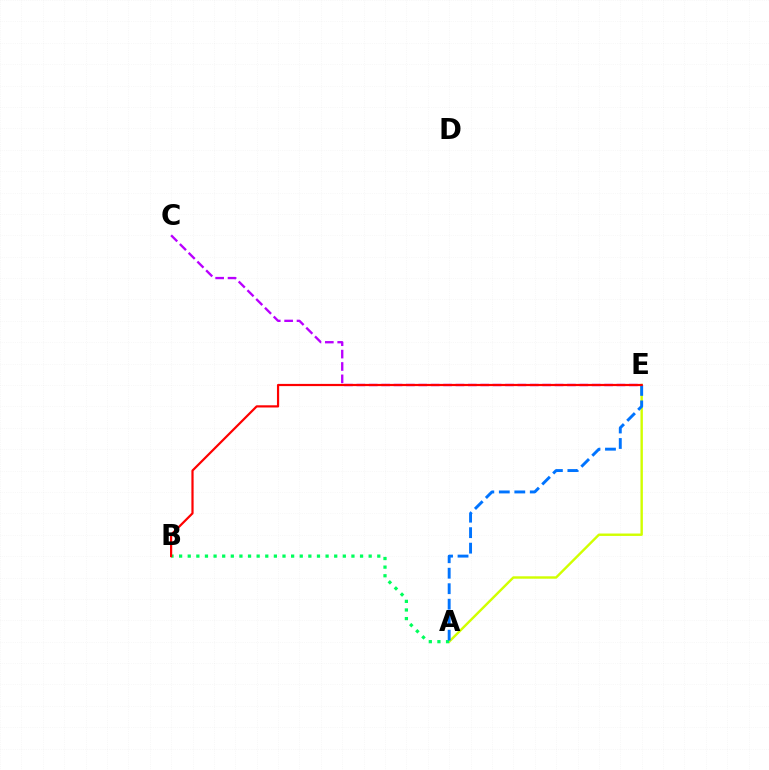{('C', 'E'): [{'color': '#b900ff', 'line_style': 'dashed', 'thickness': 1.68}], ('A', 'E'): [{'color': '#d1ff00', 'line_style': 'solid', 'thickness': 1.74}, {'color': '#0074ff', 'line_style': 'dashed', 'thickness': 2.1}], ('A', 'B'): [{'color': '#00ff5c', 'line_style': 'dotted', 'thickness': 2.34}], ('B', 'E'): [{'color': '#ff0000', 'line_style': 'solid', 'thickness': 1.59}]}